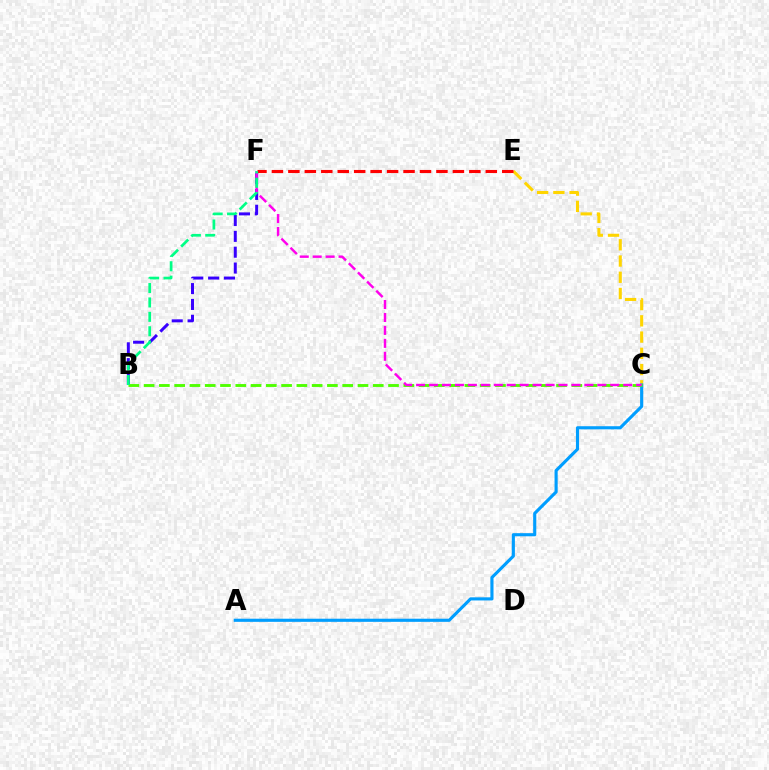{('C', 'E'): [{'color': '#ffd500', 'line_style': 'dashed', 'thickness': 2.21}], ('B', 'F'): [{'color': '#3700ff', 'line_style': 'dashed', 'thickness': 2.15}, {'color': '#00ff86', 'line_style': 'dashed', 'thickness': 1.96}], ('A', 'C'): [{'color': '#009eff', 'line_style': 'solid', 'thickness': 2.25}], ('B', 'C'): [{'color': '#4fff00', 'line_style': 'dashed', 'thickness': 2.08}], ('C', 'F'): [{'color': '#ff00ed', 'line_style': 'dashed', 'thickness': 1.76}], ('E', 'F'): [{'color': '#ff0000', 'line_style': 'dashed', 'thickness': 2.24}]}